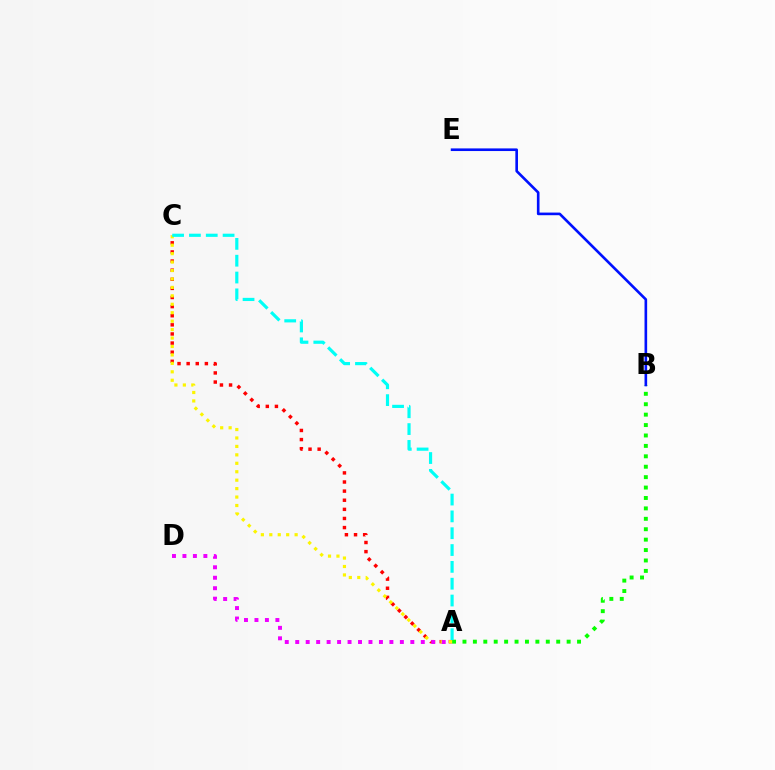{('A', 'C'): [{'color': '#ff0000', 'line_style': 'dotted', 'thickness': 2.48}, {'color': '#fcf500', 'line_style': 'dotted', 'thickness': 2.29}, {'color': '#00fff6', 'line_style': 'dashed', 'thickness': 2.29}], ('A', 'B'): [{'color': '#08ff00', 'line_style': 'dotted', 'thickness': 2.83}], ('A', 'D'): [{'color': '#ee00ff', 'line_style': 'dotted', 'thickness': 2.84}], ('B', 'E'): [{'color': '#0010ff', 'line_style': 'solid', 'thickness': 1.9}]}